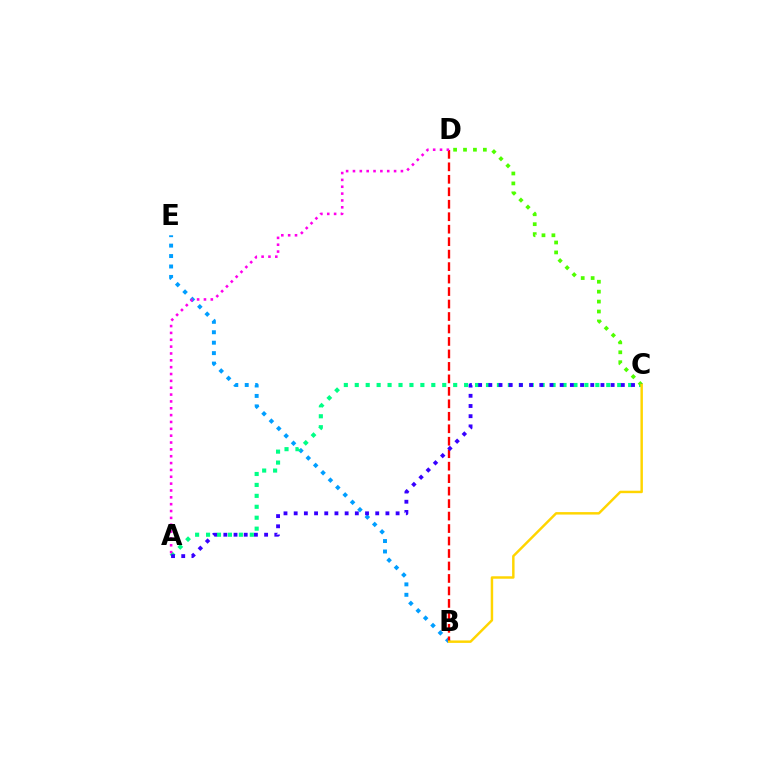{('B', 'E'): [{'color': '#009eff', 'line_style': 'dotted', 'thickness': 2.84}], ('A', 'C'): [{'color': '#00ff86', 'line_style': 'dotted', 'thickness': 2.97}, {'color': '#3700ff', 'line_style': 'dotted', 'thickness': 2.77}], ('B', 'D'): [{'color': '#ff0000', 'line_style': 'dashed', 'thickness': 1.69}], ('A', 'D'): [{'color': '#ff00ed', 'line_style': 'dotted', 'thickness': 1.86}], ('C', 'D'): [{'color': '#4fff00', 'line_style': 'dotted', 'thickness': 2.7}], ('B', 'C'): [{'color': '#ffd500', 'line_style': 'solid', 'thickness': 1.77}]}